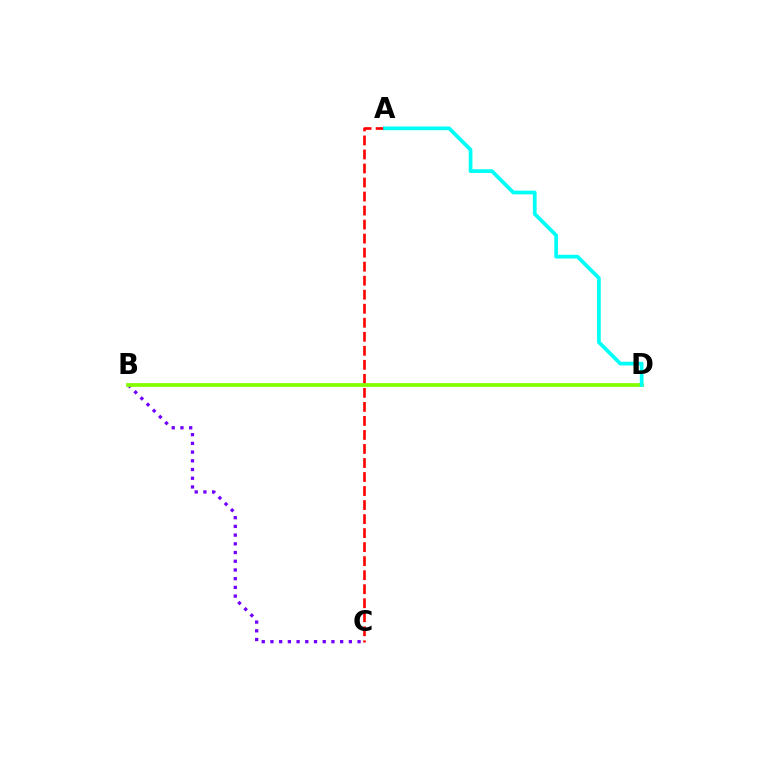{('A', 'C'): [{'color': '#ff0000', 'line_style': 'dashed', 'thickness': 1.91}], ('B', 'C'): [{'color': '#7200ff', 'line_style': 'dotted', 'thickness': 2.37}], ('B', 'D'): [{'color': '#84ff00', 'line_style': 'solid', 'thickness': 2.71}], ('A', 'D'): [{'color': '#00fff6', 'line_style': 'solid', 'thickness': 2.67}]}